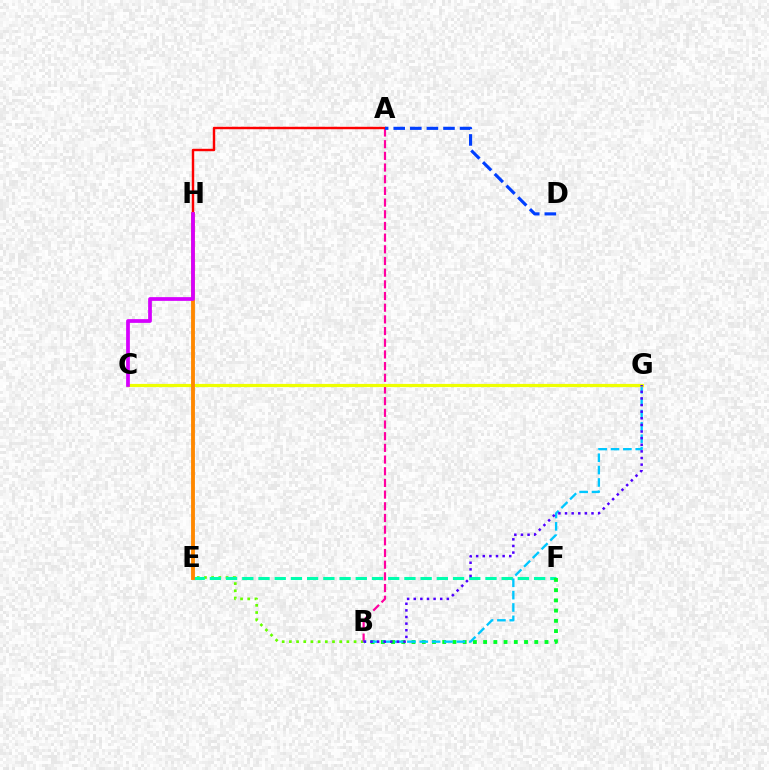{('B', 'E'): [{'color': '#66ff00', 'line_style': 'dotted', 'thickness': 1.95}], ('E', 'F'): [{'color': '#00ffaf', 'line_style': 'dashed', 'thickness': 2.2}], ('A', 'B'): [{'color': '#ff00a0', 'line_style': 'dashed', 'thickness': 1.59}], ('A', 'H'): [{'color': '#ff0000', 'line_style': 'solid', 'thickness': 1.75}], ('B', 'F'): [{'color': '#00ff27', 'line_style': 'dotted', 'thickness': 2.78}], ('A', 'D'): [{'color': '#003fff', 'line_style': 'dashed', 'thickness': 2.25}], ('B', 'G'): [{'color': '#00c7ff', 'line_style': 'dashed', 'thickness': 1.68}, {'color': '#4f00ff', 'line_style': 'dotted', 'thickness': 1.8}], ('C', 'G'): [{'color': '#eeff00', 'line_style': 'solid', 'thickness': 2.3}], ('E', 'H'): [{'color': '#ff8800', 'line_style': 'solid', 'thickness': 2.78}], ('C', 'H'): [{'color': '#d600ff', 'line_style': 'solid', 'thickness': 2.69}]}